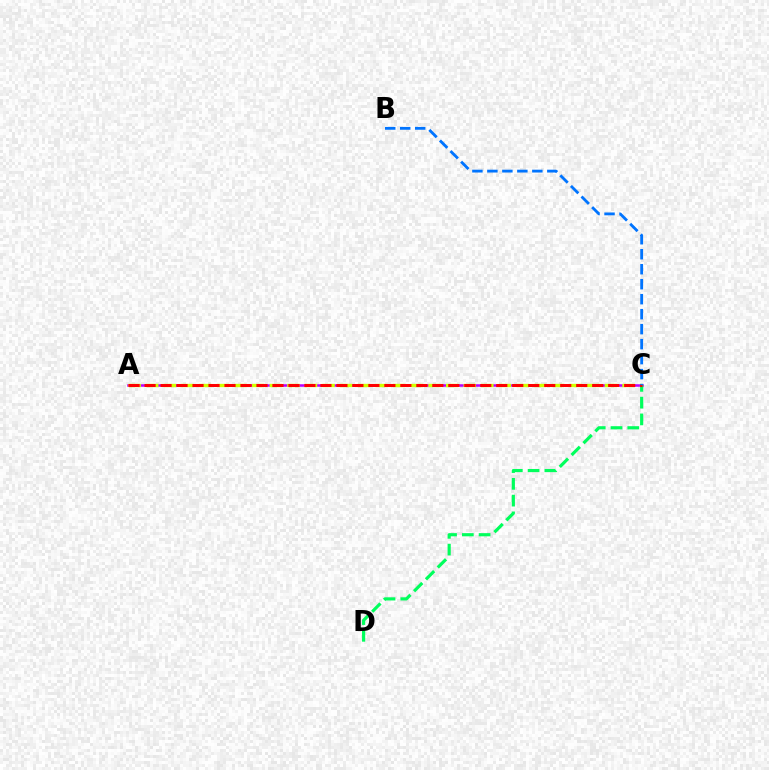{('A', 'C'): [{'color': '#b900ff', 'line_style': 'solid', 'thickness': 1.81}, {'color': '#d1ff00', 'line_style': 'dashed', 'thickness': 2.4}, {'color': '#ff0000', 'line_style': 'dashed', 'thickness': 2.17}], ('C', 'D'): [{'color': '#00ff5c', 'line_style': 'dashed', 'thickness': 2.28}], ('B', 'C'): [{'color': '#0074ff', 'line_style': 'dashed', 'thickness': 2.04}]}